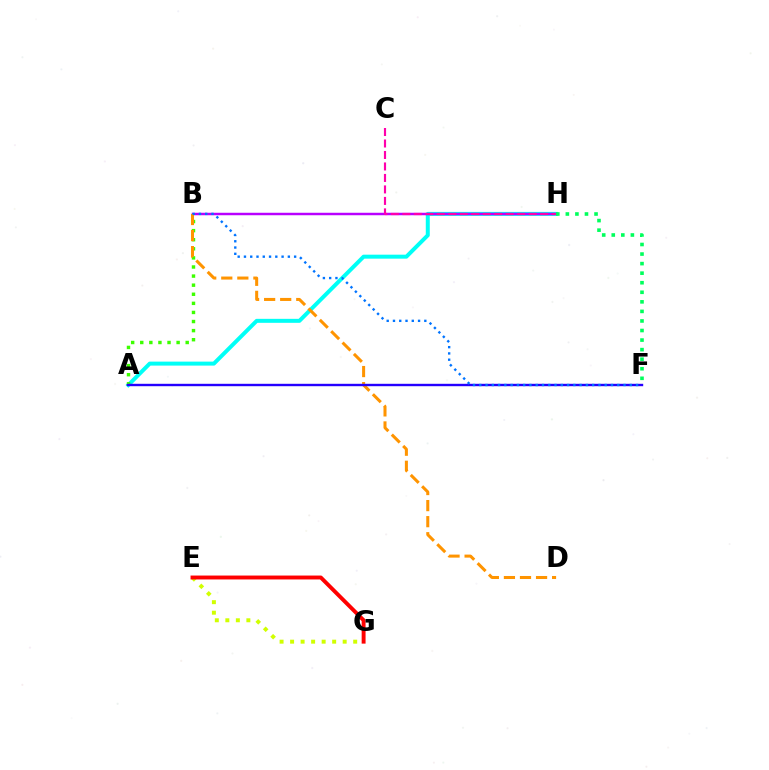{('A', 'H'): [{'color': '#00fff6', 'line_style': 'solid', 'thickness': 2.87}], ('A', 'B'): [{'color': '#3dff00', 'line_style': 'dotted', 'thickness': 2.47}], ('B', 'H'): [{'color': '#b900ff', 'line_style': 'solid', 'thickness': 1.78}], ('E', 'G'): [{'color': '#d1ff00', 'line_style': 'dotted', 'thickness': 2.86}, {'color': '#ff0000', 'line_style': 'solid', 'thickness': 2.82}], ('C', 'H'): [{'color': '#ff00ac', 'line_style': 'dashed', 'thickness': 1.56}], ('F', 'H'): [{'color': '#00ff5c', 'line_style': 'dotted', 'thickness': 2.6}], ('B', 'D'): [{'color': '#ff9400', 'line_style': 'dashed', 'thickness': 2.18}], ('A', 'F'): [{'color': '#2500ff', 'line_style': 'solid', 'thickness': 1.72}], ('B', 'F'): [{'color': '#0074ff', 'line_style': 'dotted', 'thickness': 1.7}]}